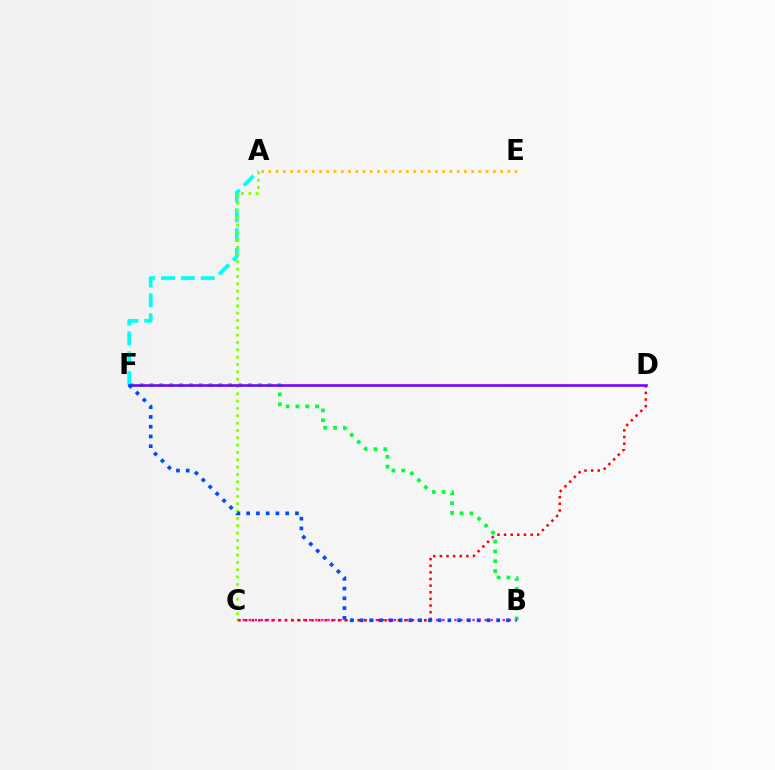{('B', 'C'): [{'color': '#ff00cf', 'line_style': 'dotted', 'thickness': 1.64}], ('A', 'E'): [{'color': '#ffbd00', 'line_style': 'dotted', 'thickness': 1.97}], ('B', 'F'): [{'color': '#00ff39', 'line_style': 'dotted', 'thickness': 2.67}, {'color': '#004bff', 'line_style': 'dotted', 'thickness': 2.65}], ('C', 'D'): [{'color': '#ff0000', 'line_style': 'dotted', 'thickness': 1.8}], ('A', 'F'): [{'color': '#00fff6', 'line_style': 'dashed', 'thickness': 2.69}], ('A', 'C'): [{'color': '#84ff00', 'line_style': 'dotted', 'thickness': 1.99}], ('D', 'F'): [{'color': '#7200ff', 'line_style': 'solid', 'thickness': 1.86}]}